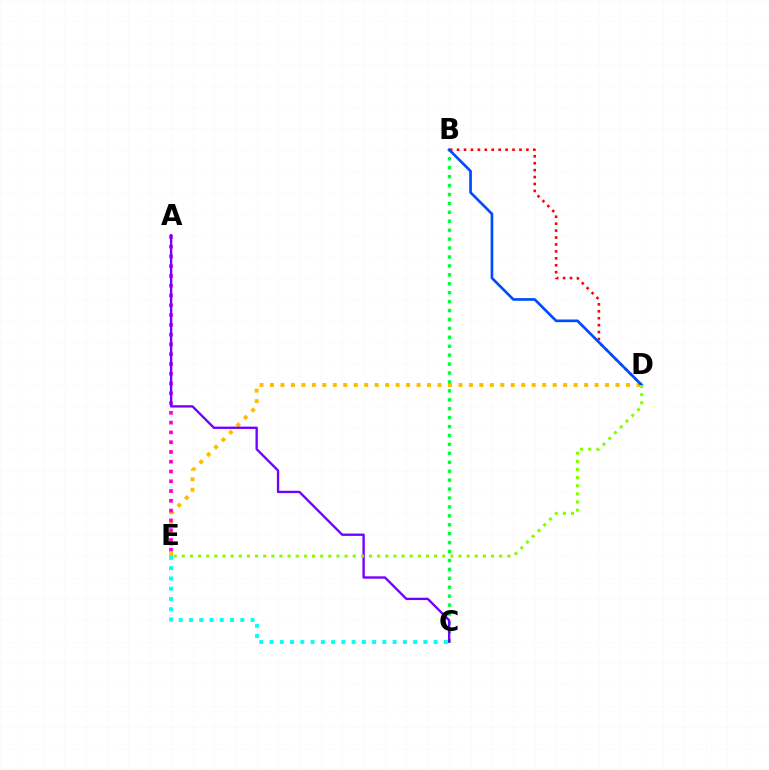{('D', 'E'): [{'color': '#ffbd00', 'line_style': 'dotted', 'thickness': 2.84}, {'color': '#84ff00', 'line_style': 'dotted', 'thickness': 2.21}], ('A', 'E'): [{'color': '#ff00cf', 'line_style': 'dotted', 'thickness': 2.66}], ('B', 'C'): [{'color': '#00ff39', 'line_style': 'dotted', 'thickness': 2.43}], ('A', 'C'): [{'color': '#7200ff', 'line_style': 'solid', 'thickness': 1.69}], ('B', 'D'): [{'color': '#ff0000', 'line_style': 'dotted', 'thickness': 1.88}, {'color': '#004bff', 'line_style': 'solid', 'thickness': 1.94}], ('C', 'E'): [{'color': '#00fff6', 'line_style': 'dotted', 'thickness': 2.79}]}